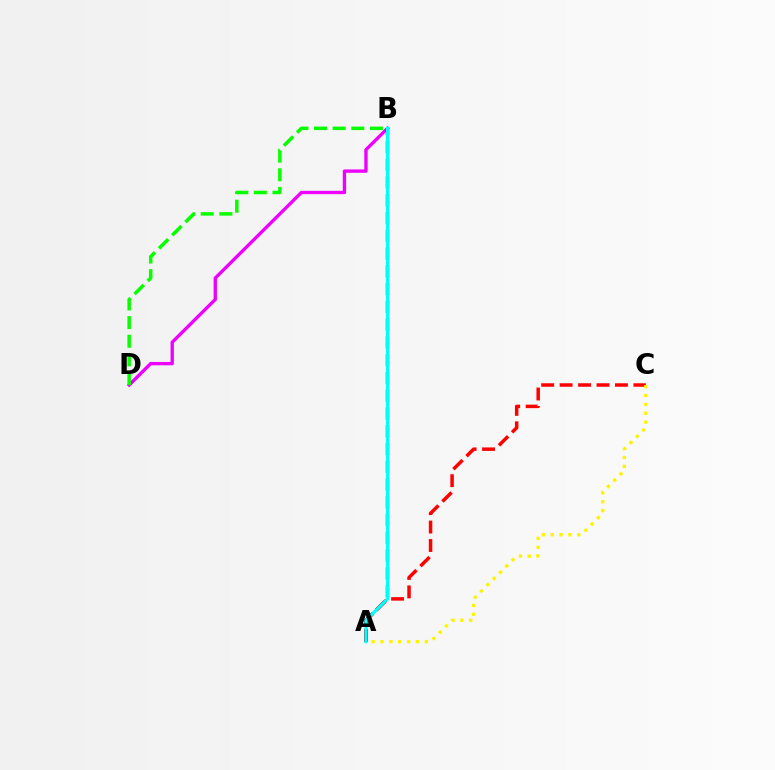{('B', 'D'): [{'color': '#ee00ff', 'line_style': 'solid', 'thickness': 2.41}, {'color': '#08ff00', 'line_style': 'dashed', 'thickness': 2.53}], ('A', 'B'): [{'color': '#0010ff', 'line_style': 'dashed', 'thickness': 2.41}, {'color': '#00fff6', 'line_style': 'solid', 'thickness': 2.24}], ('A', 'C'): [{'color': '#ff0000', 'line_style': 'dashed', 'thickness': 2.51}, {'color': '#fcf500', 'line_style': 'dotted', 'thickness': 2.41}]}